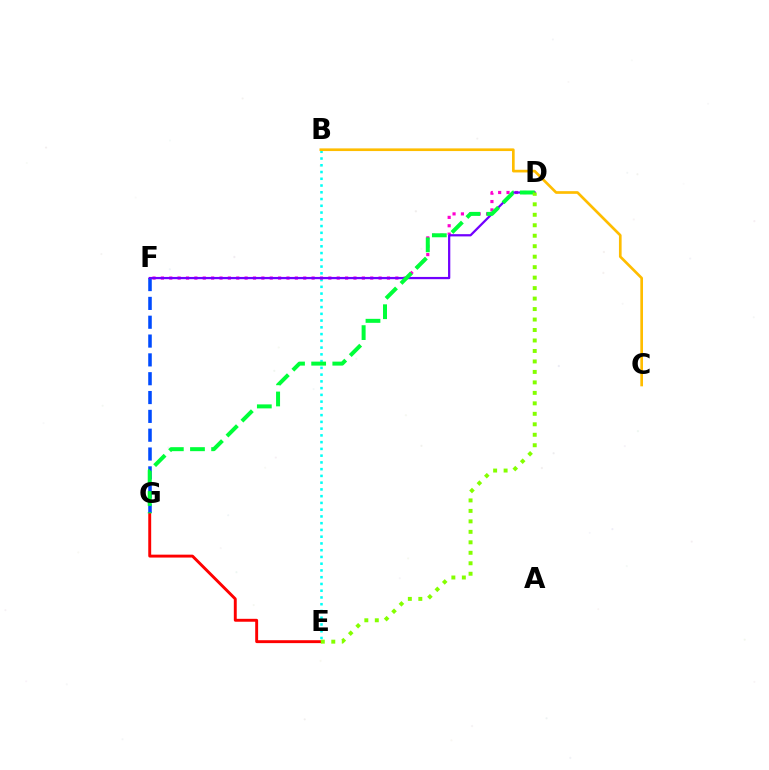{('B', 'E'): [{'color': '#00fff6', 'line_style': 'dotted', 'thickness': 1.83}], ('D', 'F'): [{'color': '#ff00cf', 'line_style': 'dotted', 'thickness': 2.27}, {'color': '#7200ff', 'line_style': 'solid', 'thickness': 1.62}], ('E', 'G'): [{'color': '#ff0000', 'line_style': 'solid', 'thickness': 2.1}], ('F', 'G'): [{'color': '#004bff', 'line_style': 'dashed', 'thickness': 2.56}], ('B', 'C'): [{'color': '#ffbd00', 'line_style': 'solid', 'thickness': 1.93}], ('D', 'G'): [{'color': '#00ff39', 'line_style': 'dashed', 'thickness': 2.87}], ('D', 'E'): [{'color': '#84ff00', 'line_style': 'dotted', 'thickness': 2.85}]}